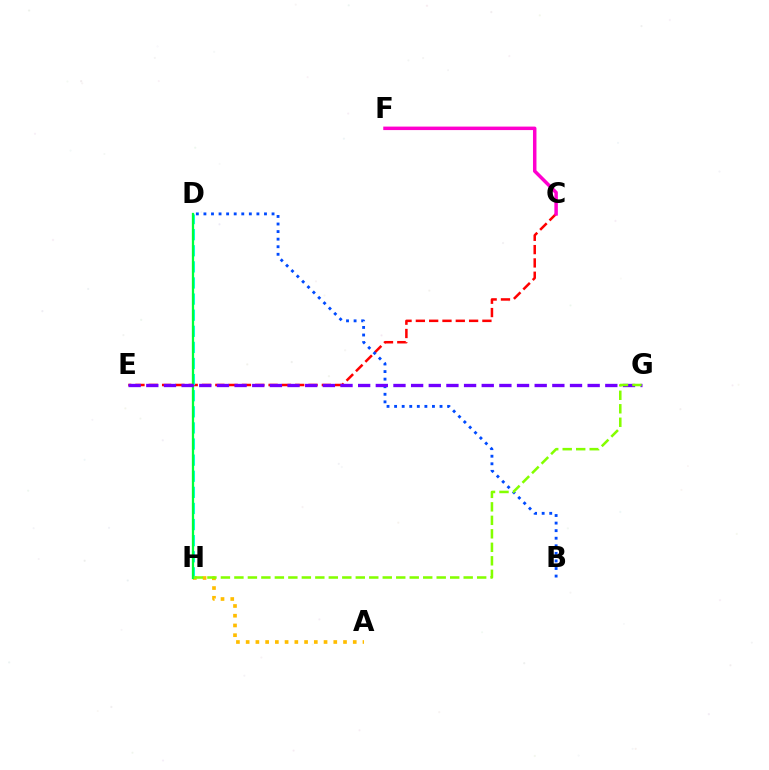{('C', 'E'): [{'color': '#ff0000', 'line_style': 'dashed', 'thickness': 1.81}], ('A', 'H'): [{'color': '#ffbd00', 'line_style': 'dotted', 'thickness': 2.64}], ('B', 'D'): [{'color': '#004bff', 'line_style': 'dotted', 'thickness': 2.06}], ('D', 'H'): [{'color': '#00fff6', 'line_style': 'dashed', 'thickness': 2.19}, {'color': '#00ff39', 'line_style': 'solid', 'thickness': 1.64}], ('C', 'F'): [{'color': '#ff00cf', 'line_style': 'solid', 'thickness': 2.51}], ('E', 'G'): [{'color': '#7200ff', 'line_style': 'dashed', 'thickness': 2.4}], ('G', 'H'): [{'color': '#84ff00', 'line_style': 'dashed', 'thickness': 1.83}]}